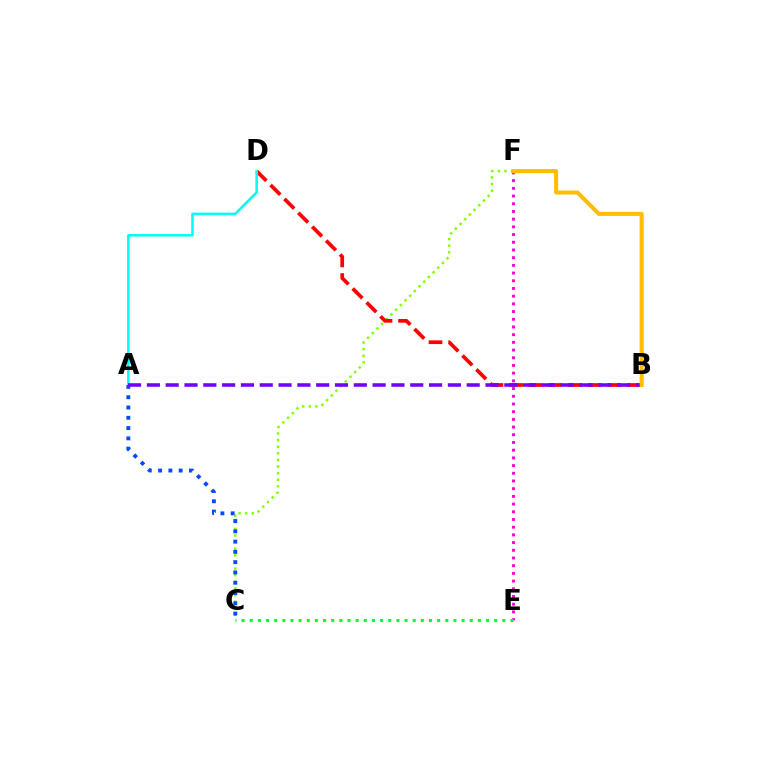{('E', 'F'): [{'color': '#ff00cf', 'line_style': 'dotted', 'thickness': 2.09}], ('C', 'F'): [{'color': '#84ff00', 'line_style': 'dotted', 'thickness': 1.8}], ('B', 'D'): [{'color': '#ff0000', 'line_style': 'dashed', 'thickness': 2.67}], ('A', 'D'): [{'color': '#00fff6', 'line_style': 'solid', 'thickness': 1.85}], ('A', 'C'): [{'color': '#004bff', 'line_style': 'dotted', 'thickness': 2.79}], ('A', 'B'): [{'color': '#7200ff', 'line_style': 'dashed', 'thickness': 2.56}], ('C', 'E'): [{'color': '#00ff39', 'line_style': 'dotted', 'thickness': 2.21}], ('B', 'F'): [{'color': '#ffbd00', 'line_style': 'solid', 'thickness': 2.9}]}